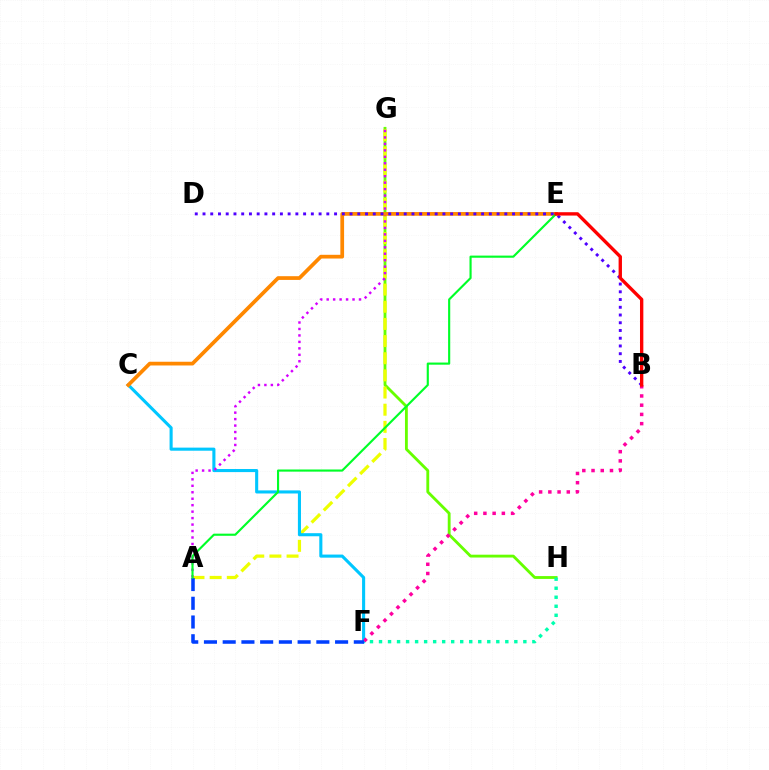{('G', 'H'): [{'color': '#66ff00', 'line_style': 'solid', 'thickness': 2.05}], ('A', 'G'): [{'color': '#eeff00', 'line_style': 'dashed', 'thickness': 2.33}, {'color': '#d600ff', 'line_style': 'dotted', 'thickness': 1.76}], ('C', 'F'): [{'color': '#00c7ff', 'line_style': 'solid', 'thickness': 2.22}], ('C', 'E'): [{'color': '#ff8800', 'line_style': 'solid', 'thickness': 2.69}], ('F', 'H'): [{'color': '#00ffaf', 'line_style': 'dotted', 'thickness': 2.45}], ('B', 'F'): [{'color': '#ff00a0', 'line_style': 'dotted', 'thickness': 2.51}], ('B', 'D'): [{'color': '#4f00ff', 'line_style': 'dotted', 'thickness': 2.1}], ('A', 'F'): [{'color': '#003fff', 'line_style': 'dashed', 'thickness': 2.54}], ('A', 'E'): [{'color': '#00ff27', 'line_style': 'solid', 'thickness': 1.54}], ('B', 'E'): [{'color': '#ff0000', 'line_style': 'solid', 'thickness': 2.42}]}